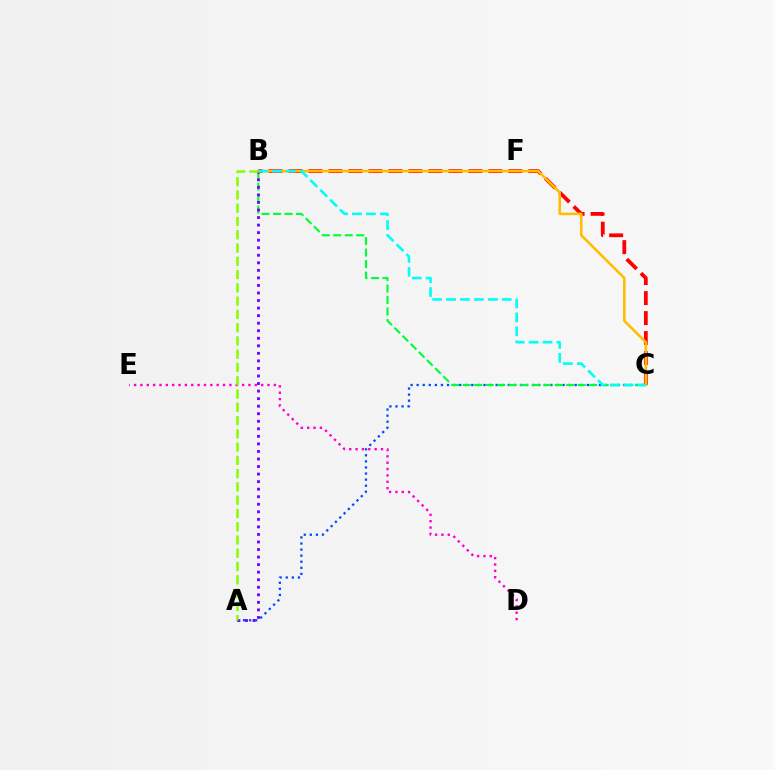{('A', 'C'): [{'color': '#004bff', 'line_style': 'dotted', 'thickness': 1.65}], ('B', 'C'): [{'color': '#00ff39', 'line_style': 'dashed', 'thickness': 1.56}, {'color': '#ff0000', 'line_style': 'dashed', 'thickness': 2.71}, {'color': '#ffbd00', 'line_style': 'solid', 'thickness': 1.84}, {'color': '#00fff6', 'line_style': 'dashed', 'thickness': 1.89}], ('D', 'E'): [{'color': '#ff00cf', 'line_style': 'dotted', 'thickness': 1.73}], ('A', 'B'): [{'color': '#7200ff', 'line_style': 'dotted', 'thickness': 2.05}, {'color': '#84ff00', 'line_style': 'dashed', 'thickness': 1.8}]}